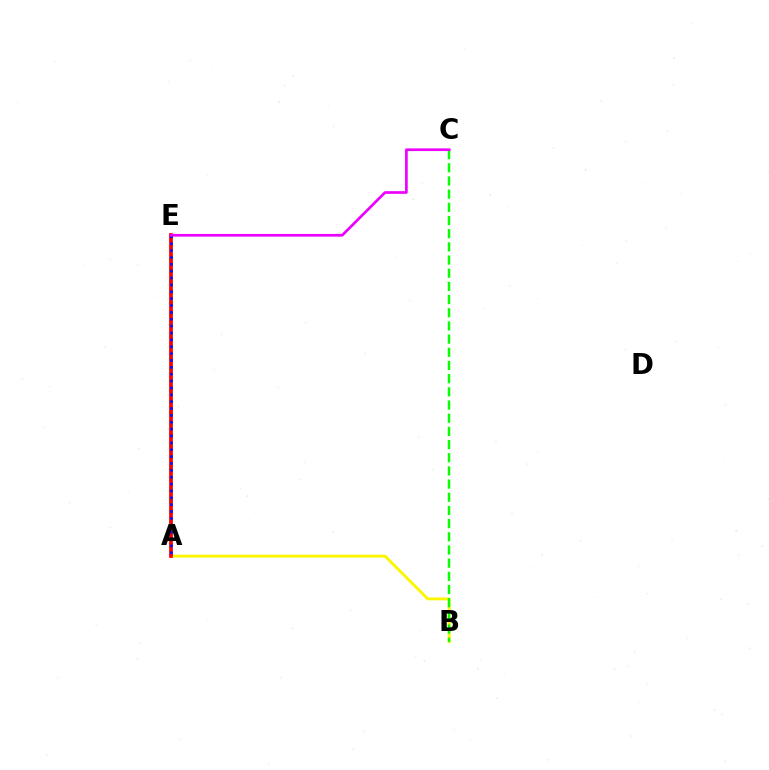{('A', 'B'): [{'color': '#fcf500', 'line_style': 'solid', 'thickness': 2.07}], ('A', 'E'): [{'color': '#00fff6', 'line_style': 'dotted', 'thickness': 2.99}, {'color': '#ff0000', 'line_style': 'solid', 'thickness': 2.7}, {'color': '#0010ff', 'line_style': 'dotted', 'thickness': 1.87}], ('B', 'C'): [{'color': '#08ff00', 'line_style': 'dashed', 'thickness': 1.79}], ('C', 'E'): [{'color': '#ee00ff', 'line_style': 'solid', 'thickness': 1.94}]}